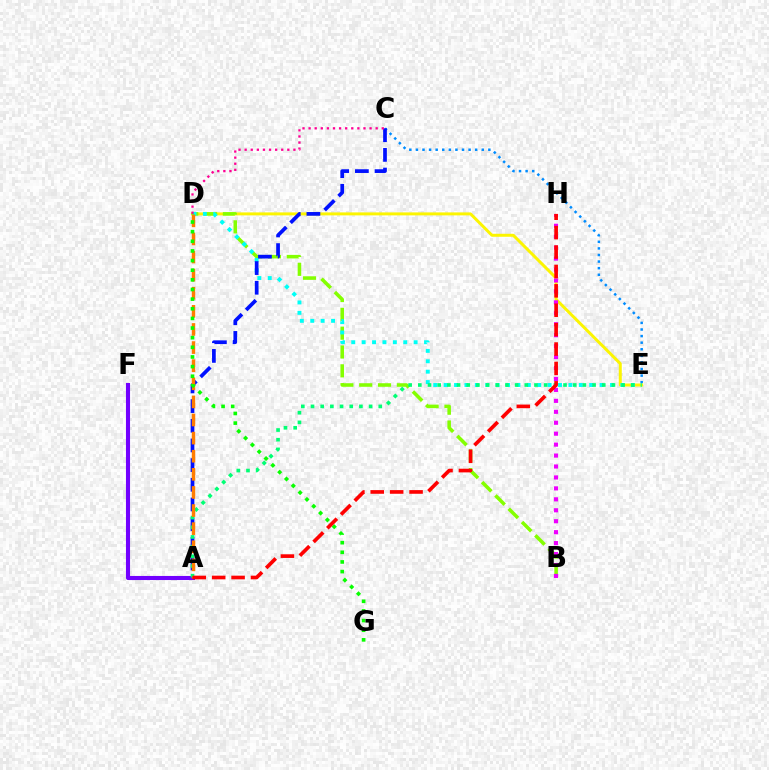{('C', 'E'): [{'color': '#008cff', 'line_style': 'dotted', 'thickness': 1.79}], ('D', 'E'): [{'color': '#fcf500', 'line_style': 'solid', 'thickness': 2.15}, {'color': '#00fff6', 'line_style': 'dotted', 'thickness': 2.82}], ('B', 'D'): [{'color': '#84ff00', 'line_style': 'dashed', 'thickness': 2.56}], ('A', 'F'): [{'color': '#7200ff', 'line_style': 'solid', 'thickness': 2.94}], ('A', 'C'): [{'color': '#0010ff', 'line_style': 'dashed', 'thickness': 2.67}], ('B', 'H'): [{'color': '#ee00ff', 'line_style': 'dotted', 'thickness': 2.97}], ('A', 'E'): [{'color': '#00ff74', 'line_style': 'dotted', 'thickness': 2.63}], ('C', 'D'): [{'color': '#ff0094', 'line_style': 'dotted', 'thickness': 1.66}], ('A', 'D'): [{'color': '#ff7c00', 'line_style': 'dashed', 'thickness': 2.46}], ('D', 'G'): [{'color': '#08ff00', 'line_style': 'dotted', 'thickness': 2.62}], ('A', 'H'): [{'color': '#ff0000', 'line_style': 'dashed', 'thickness': 2.64}]}